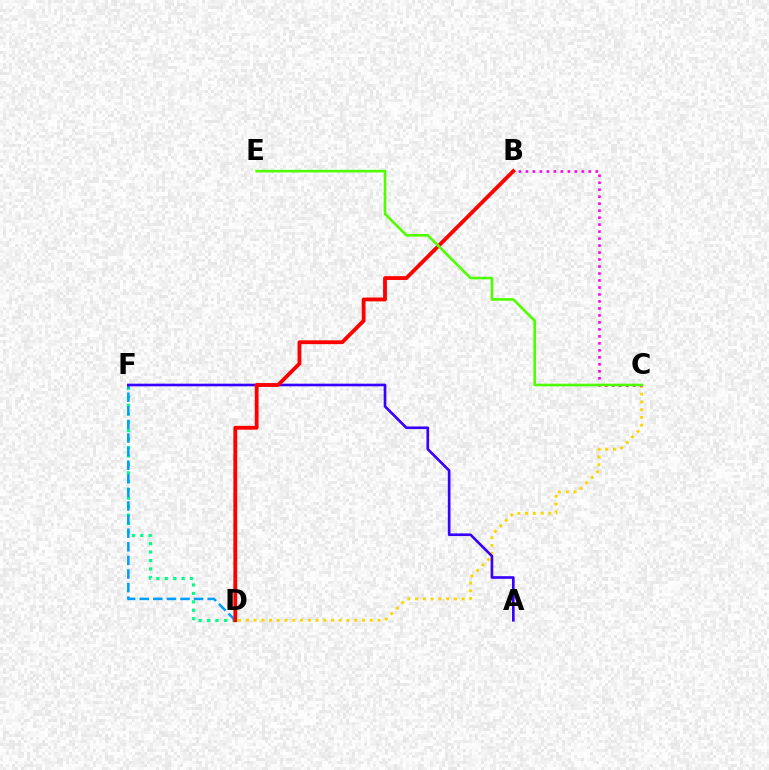{('C', 'D'): [{'color': '#ffd500', 'line_style': 'dotted', 'thickness': 2.1}], ('D', 'F'): [{'color': '#00ff86', 'line_style': 'dotted', 'thickness': 2.29}, {'color': '#009eff', 'line_style': 'dashed', 'thickness': 1.85}], ('A', 'F'): [{'color': '#3700ff', 'line_style': 'solid', 'thickness': 1.91}], ('B', 'C'): [{'color': '#ff00ed', 'line_style': 'dotted', 'thickness': 1.9}], ('B', 'D'): [{'color': '#ff0000', 'line_style': 'solid', 'thickness': 2.75}], ('C', 'E'): [{'color': '#4fff00', 'line_style': 'solid', 'thickness': 1.9}]}